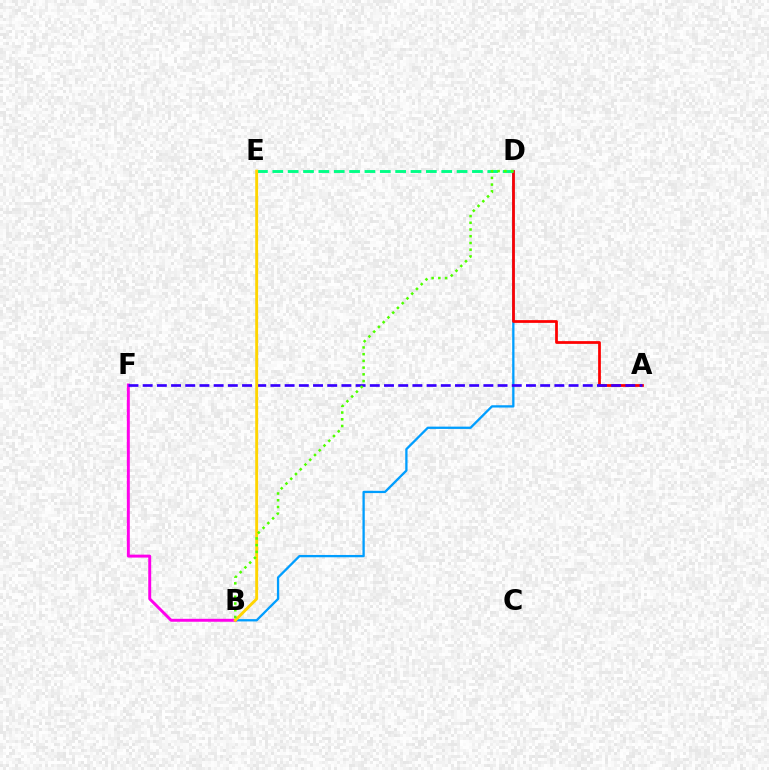{('B', 'D'): [{'color': '#009eff', 'line_style': 'solid', 'thickness': 1.65}, {'color': '#4fff00', 'line_style': 'dotted', 'thickness': 1.83}], ('A', 'D'): [{'color': '#ff0000', 'line_style': 'solid', 'thickness': 1.98}], ('B', 'F'): [{'color': '#ff00ed', 'line_style': 'solid', 'thickness': 2.12}], ('A', 'F'): [{'color': '#3700ff', 'line_style': 'dashed', 'thickness': 1.93}], ('D', 'E'): [{'color': '#00ff86', 'line_style': 'dashed', 'thickness': 2.09}], ('B', 'E'): [{'color': '#ffd500', 'line_style': 'solid', 'thickness': 2.07}]}